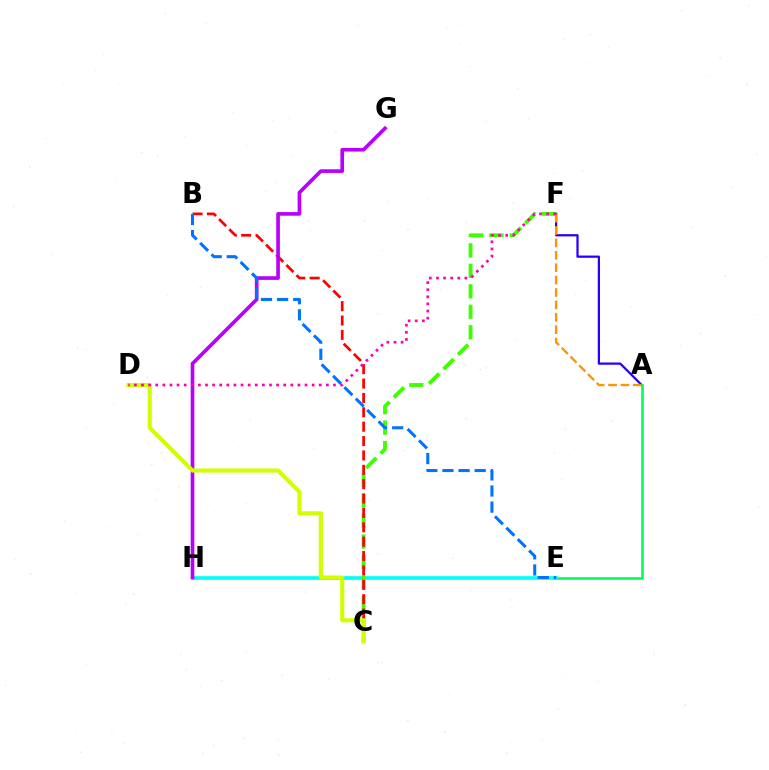{('A', 'F'): [{'color': '#2500ff', 'line_style': 'solid', 'thickness': 1.61}, {'color': '#ff9400', 'line_style': 'dashed', 'thickness': 1.68}], ('A', 'E'): [{'color': '#00ff5c', 'line_style': 'solid', 'thickness': 1.91}], ('E', 'H'): [{'color': '#00fff6', 'line_style': 'solid', 'thickness': 2.62}], ('C', 'F'): [{'color': '#3dff00', 'line_style': 'dashed', 'thickness': 2.78}], ('B', 'C'): [{'color': '#ff0000', 'line_style': 'dashed', 'thickness': 1.95}], ('G', 'H'): [{'color': '#b900ff', 'line_style': 'solid', 'thickness': 2.64}], ('C', 'D'): [{'color': '#d1ff00', 'line_style': 'solid', 'thickness': 2.96}], ('B', 'E'): [{'color': '#0074ff', 'line_style': 'dashed', 'thickness': 2.19}], ('D', 'F'): [{'color': '#ff00ac', 'line_style': 'dotted', 'thickness': 1.93}]}